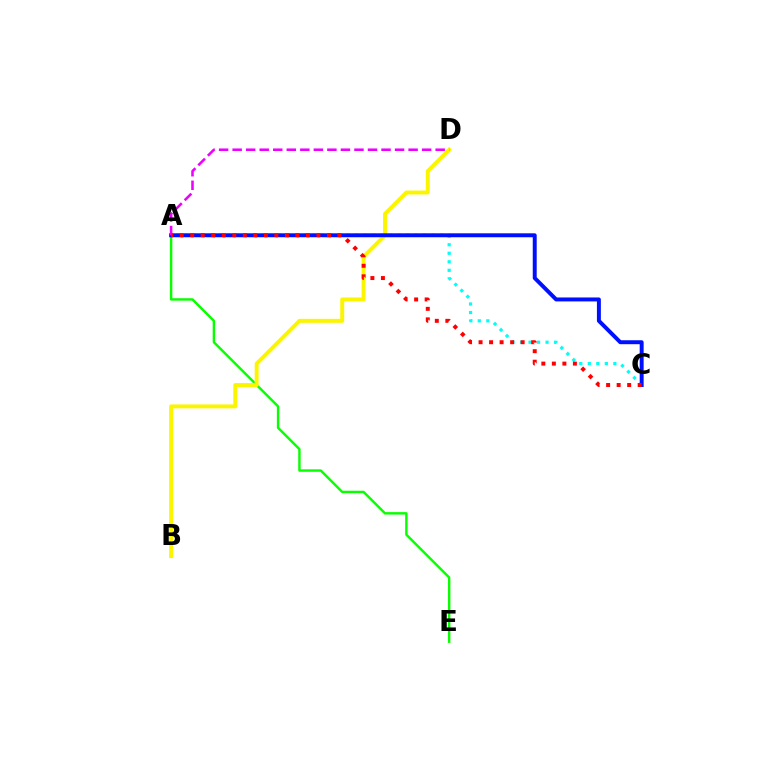{('A', 'C'): [{'color': '#00fff6', 'line_style': 'dotted', 'thickness': 2.31}, {'color': '#0010ff', 'line_style': 'solid', 'thickness': 2.84}, {'color': '#ff0000', 'line_style': 'dotted', 'thickness': 2.86}], ('A', 'E'): [{'color': '#08ff00', 'line_style': 'solid', 'thickness': 1.75}], ('B', 'D'): [{'color': '#fcf500', 'line_style': 'solid', 'thickness': 2.85}], ('A', 'D'): [{'color': '#ee00ff', 'line_style': 'dashed', 'thickness': 1.84}]}